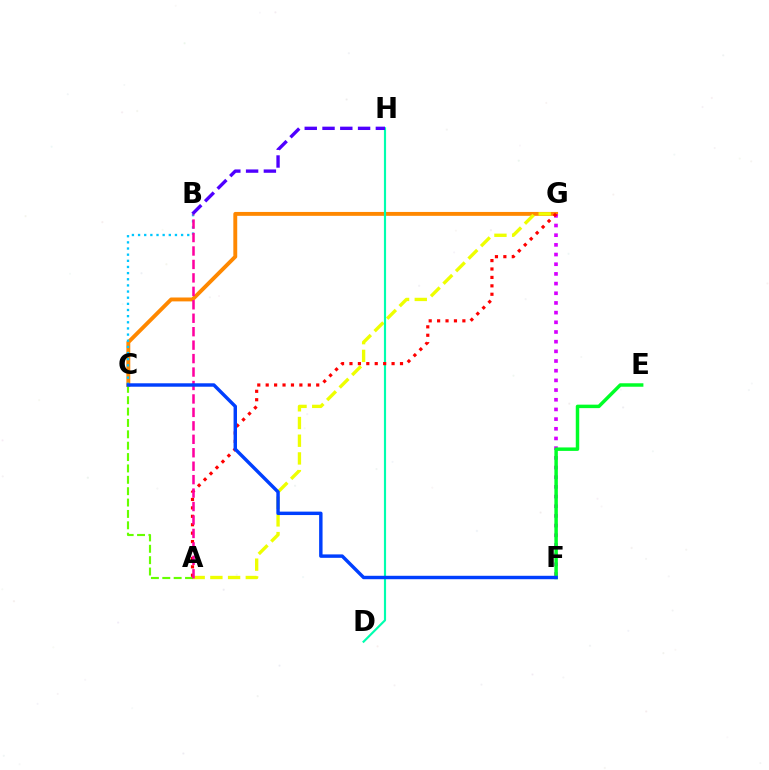{('C', 'G'): [{'color': '#ff8800', 'line_style': 'solid', 'thickness': 2.8}], ('B', 'C'): [{'color': '#00c7ff', 'line_style': 'dotted', 'thickness': 1.67}], ('A', 'G'): [{'color': '#eeff00', 'line_style': 'dashed', 'thickness': 2.41}, {'color': '#ff0000', 'line_style': 'dotted', 'thickness': 2.29}], ('D', 'H'): [{'color': '#00ffaf', 'line_style': 'solid', 'thickness': 1.55}], ('B', 'H'): [{'color': '#4f00ff', 'line_style': 'dashed', 'thickness': 2.42}], ('F', 'G'): [{'color': '#d600ff', 'line_style': 'dotted', 'thickness': 2.63}], ('A', 'C'): [{'color': '#66ff00', 'line_style': 'dashed', 'thickness': 1.55}], ('A', 'B'): [{'color': '#ff00a0', 'line_style': 'dashed', 'thickness': 1.83}], ('E', 'F'): [{'color': '#00ff27', 'line_style': 'solid', 'thickness': 2.5}], ('C', 'F'): [{'color': '#003fff', 'line_style': 'solid', 'thickness': 2.47}]}